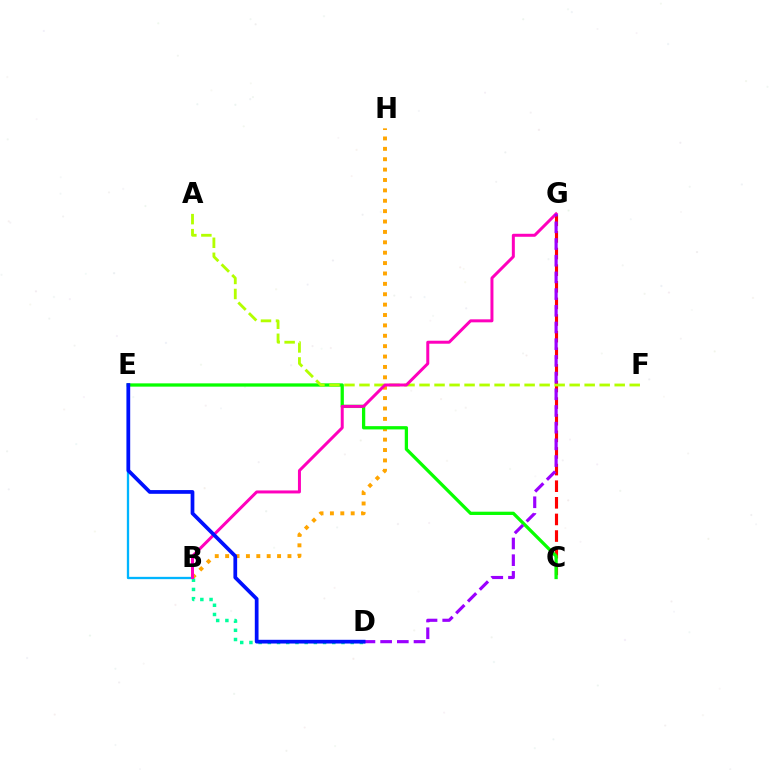{('C', 'G'): [{'color': '#ff0000', 'line_style': 'dashed', 'thickness': 2.26}], ('B', 'E'): [{'color': '#00b5ff', 'line_style': 'solid', 'thickness': 1.66}], ('B', 'D'): [{'color': '#00ff9d', 'line_style': 'dotted', 'thickness': 2.5}], ('B', 'H'): [{'color': '#ffa500', 'line_style': 'dotted', 'thickness': 2.82}], ('C', 'E'): [{'color': '#08ff00', 'line_style': 'solid', 'thickness': 2.36}], ('A', 'F'): [{'color': '#b3ff00', 'line_style': 'dashed', 'thickness': 2.04}], ('B', 'G'): [{'color': '#ff00bd', 'line_style': 'solid', 'thickness': 2.16}], ('D', 'G'): [{'color': '#9b00ff', 'line_style': 'dashed', 'thickness': 2.27}], ('D', 'E'): [{'color': '#0010ff', 'line_style': 'solid', 'thickness': 2.69}]}